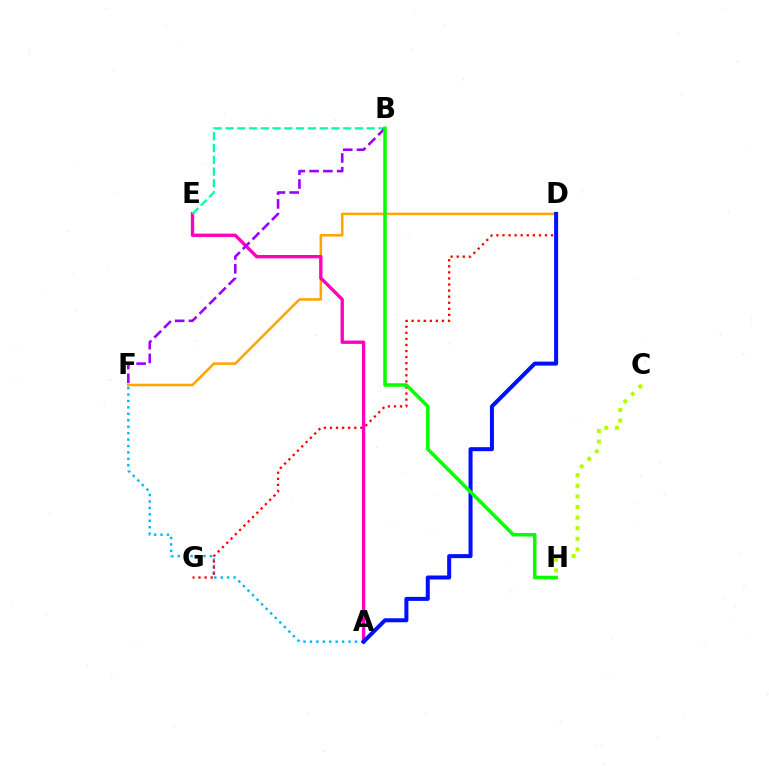{('A', 'F'): [{'color': '#00b5ff', 'line_style': 'dotted', 'thickness': 1.75}], ('D', 'G'): [{'color': '#ff0000', 'line_style': 'dotted', 'thickness': 1.65}], ('D', 'F'): [{'color': '#ffa500', 'line_style': 'solid', 'thickness': 1.84}], ('A', 'E'): [{'color': '#ff00bd', 'line_style': 'solid', 'thickness': 2.41}], ('B', 'E'): [{'color': '#00ff9d', 'line_style': 'dashed', 'thickness': 1.6}], ('C', 'H'): [{'color': '#b3ff00', 'line_style': 'dotted', 'thickness': 2.88}], ('A', 'D'): [{'color': '#0010ff', 'line_style': 'solid', 'thickness': 2.89}], ('B', 'F'): [{'color': '#9b00ff', 'line_style': 'dashed', 'thickness': 1.87}], ('B', 'H'): [{'color': '#08ff00', 'line_style': 'solid', 'thickness': 2.54}]}